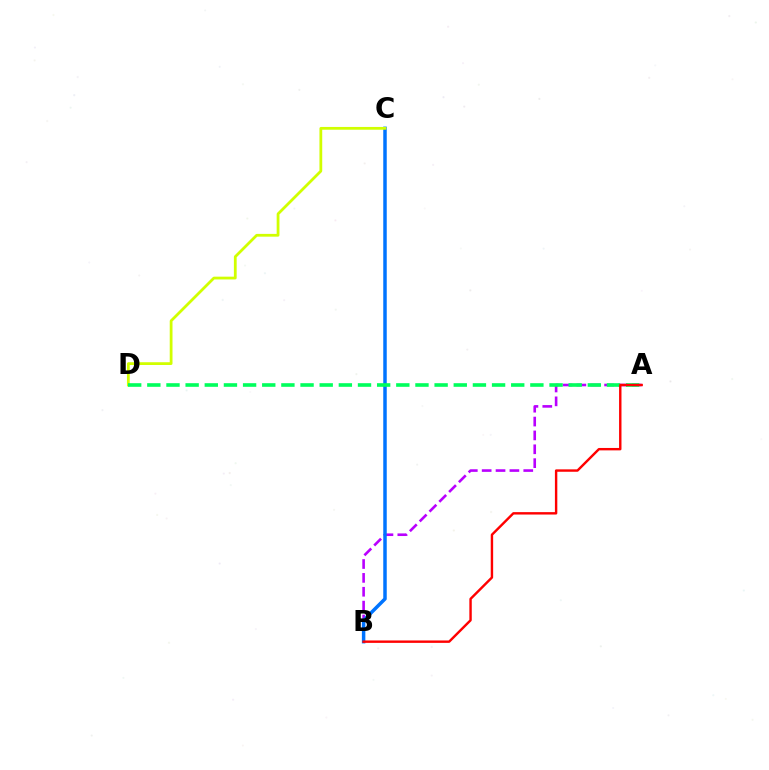{('A', 'B'): [{'color': '#b900ff', 'line_style': 'dashed', 'thickness': 1.88}, {'color': '#ff0000', 'line_style': 'solid', 'thickness': 1.73}], ('B', 'C'): [{'color': '#0074ff', 'line_style': 'solid', 'thickness': 2.51}], ('C', 'D'): [{'color': '#d1ff00', 'line_style': 'solid', 'thickness': 2.0}], ('A', 'D'): [{'color': '#00ff5c', 'line_style': 'dashed', 'thickness': 2.6}]}